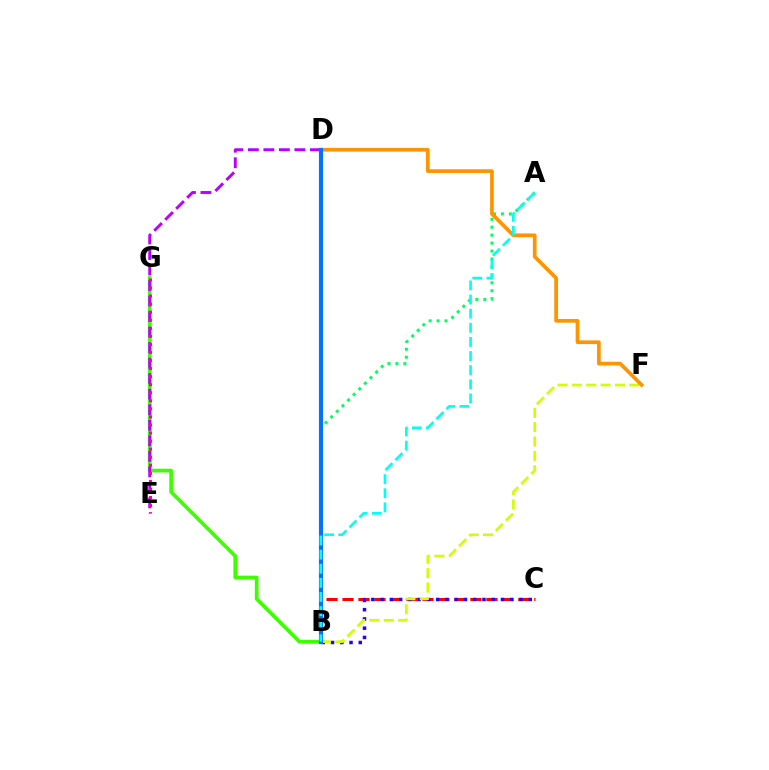{('B', 'G'): [{'color': '#3dff00', 'line_style': 'solid', 'thickness': 2.67}], ('A', 'B'): [{'color': '#00ff5c', 'line_style': 'dotted', 'thickness': 2.16}, {'color': '#00fff6', 'line_style': 'dashed', 'thickness': 1.92}], ('B', 'C'): [{'color': '#ff0000', 'line_style': 'dashed', 'thickness': 2.17}, {'color': '#2500ff', 'line_style': 'dotted', 'thickness': 2.52}], ('D', 'E'): [{'color': '#b900ff', 'line_style': 'dashed', 'thickness': 2.11}], ('E', 'G'): [{'color': '#ff00ac', 'line_style': 'dotted', 'thickness': 2.19}], ('B', 'F'): [{'color': '#d1ff00', 'line_style': 'dashed', 'thickness': 1.95}], ('D', 'F'): [{'color': '#ff9400', 'line_style': 'solid', 'thickness': 2.66}], ('B', 'D'): [{'color': '#0074ff', 'line_style': 'solid', 'thickness': 3.0}]}